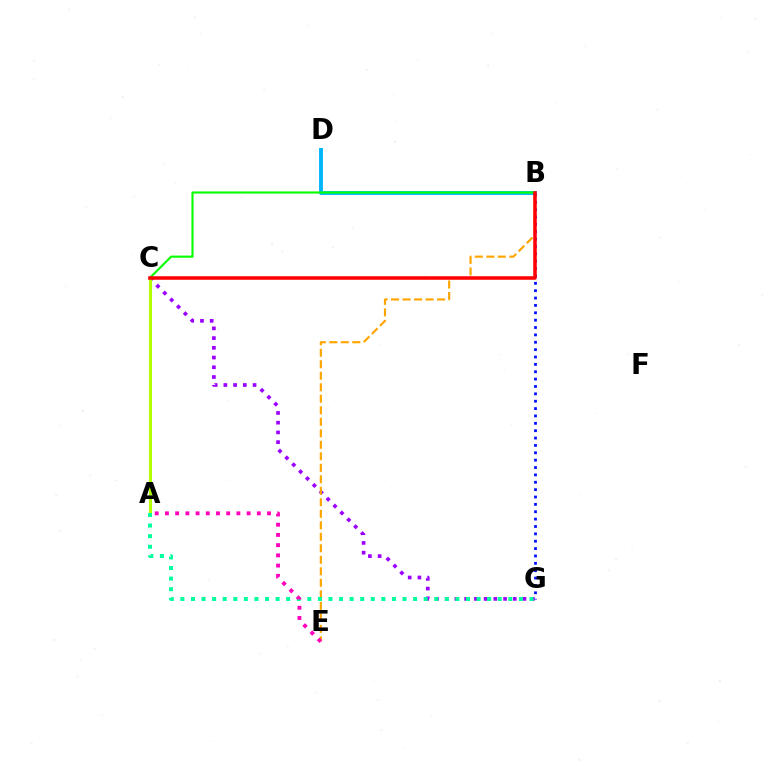{('B', 'G'): [{'color': '#0010ff', 'line_style': 'dotted', 'thickness': 2.0}], ('C', 'G'): [{'color': '#9b00ff', 'line_style': 'dotted', 'thickness': 2.64}], ('B', 'E'): [{'color': '#ffa500', 'line_style': 'dashed', 'thickness': 1.56}], ('A', 'C'): [{'color': '#b3ff00', 'line_style': 'solid', 'thickness': 2.19}], ('B', 'D'): [{'color': '#00b5ff', 'line_style': 'solid', 'thickness': 2.81}], ('B', 'C'): [{'color': '#08ff00', 'line_style': 'solid', 'thickness': 1.54}, {'color': '#ff0000', 'line_style': 'solid', 'thickness': 2.54}], ('A', 'G'): [{'color': '#00ff9d', 'line_style': 'dotted', 'thickness': 2.87}], ('A', 'E'): [{'color': '#ff00bd', 'line_style': 'dotted', 'thickness': 2.77}]}